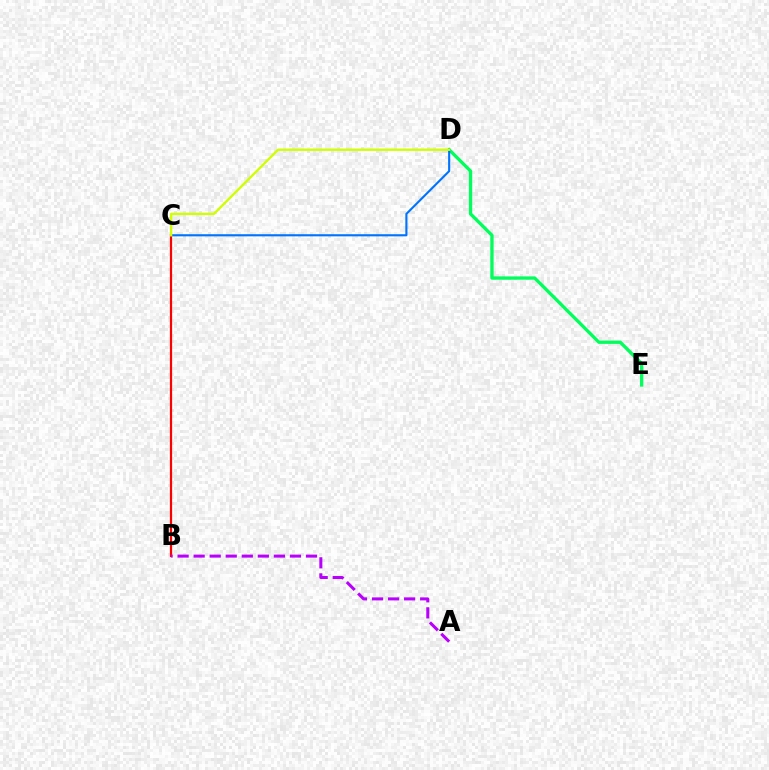{('B', 'C'): [{'color': '#ff0000', 'line_style': 'solid', 'thickness': 1.61}], ('D', 'E'): [{'color': '#00ff5c', 'line_style': 'solid', 'thickness': 2.38}], ('A', 'B'): [{'color': '#b900ff', 'line_style': 'dashed', 'thickness': 2.18}], ('C', 'D'): [{'color': '#0074ff', 'line_style': 'solid', 'thickness': 1.53}, {'color': '#d1ff00', 'line_style': 'solid', 'thickness': 1.69}]}